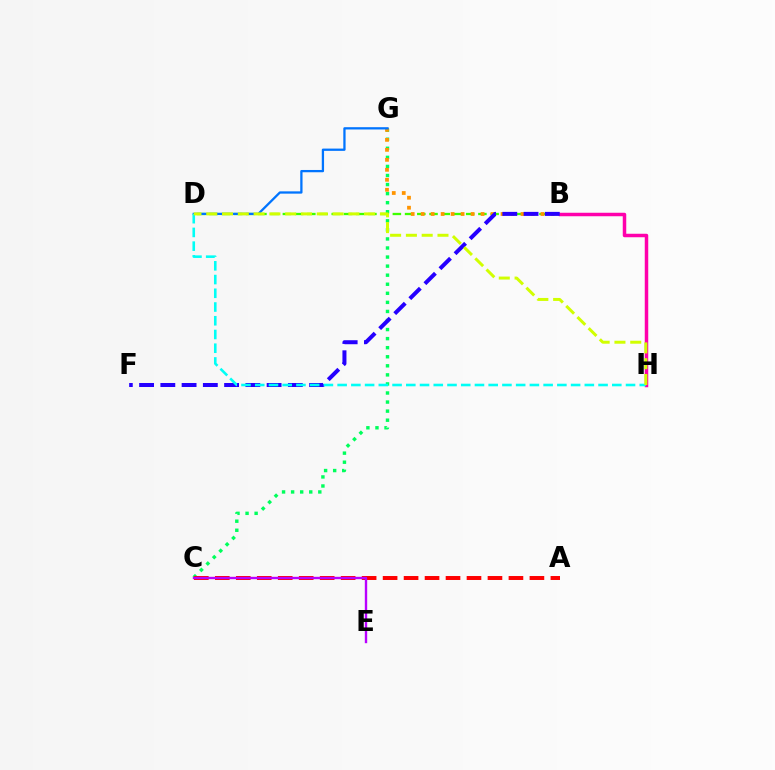{('C', 'G'): [{'color': '#00ff5c', 'line_style': 'dotted', 'thickness': 2.46}], ('B', 'D'): [{'color': '#3dff00', 'line_style': 'dashed', 'thickness': 1.66}], ('A', 'C'): [{'color': '#ff0000', 'line_style': 'dashed', 'thickness': 2.85}], ('B', 'H'): [{'color': '#ff00ac', 'line_style': 'solid', 'thickness': 2.51}], ('B', 'G'): [{'color': '#ff9400', 'line_style': 'dotted', 'thickness': 2.71}], ('D', 'G'): [{'color': '#0074ff', 'line_style': 'solid', 'thickness': 1.64}], ('B', 'F'): [{'color': '#2500ff', 'line_style': 'dashed', 'thickness': 2.89}], ('C', 'E'): [{'color': '#b900ff', 'line_style': 'solid', 'thickness': 1.72}], ('D', 'H'): [{'color': '#00fff6', 'line_style': 'dashed', 'thickness': 1.87}, {'color': '#d1ff00', 'line_style': 'dashed', 'thickness': 2.15}]}